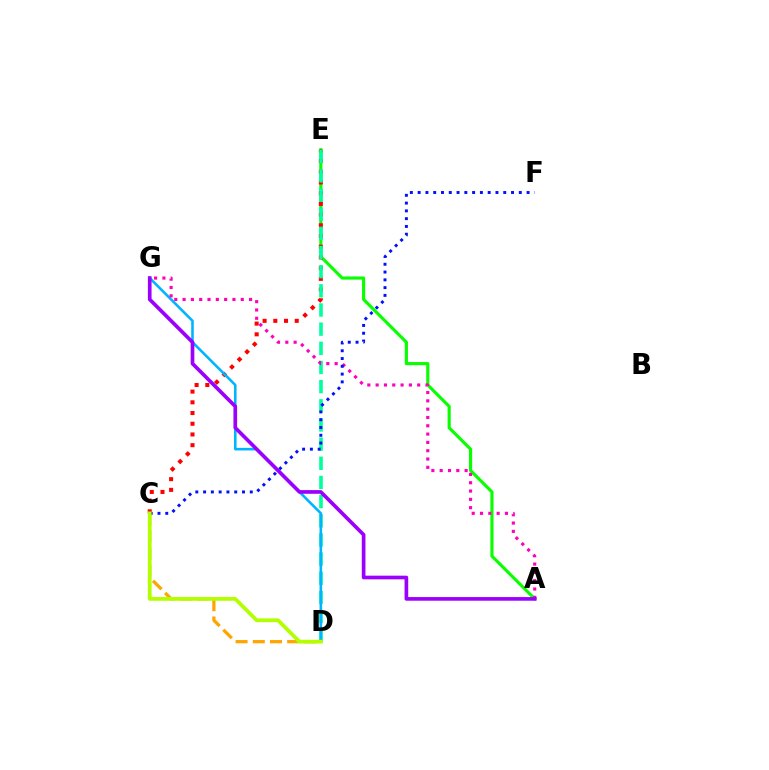{('C', 'D'): [{'color': '#ffa500', 'line_style': 'dashed', 'thickness': 2.34}, {'color': '#b3ff00', 'line_style': 'solid', 'thickness': 2.71}], ('A', 'E'): [{'color': '#08ff00', 'line_style': 'solid', 'thickness': 2.26}], ('C', 'E'): [{'color': '#ff0000', 'line_style': 'dotted', 'thickness': 2.91}], ('D', 'E'): [{'color': '#00ff9d', 'line_style': 'dashed', 'thickness': 2.6}], ('D', 'G'): [{'color': '#00b5ff', 'line_style': 'solid', 'thickness': 1.86}], ('A', 'G'): [{'color': '#ff00bd', 'line_style': 'dotted', 'thickness': 2.26}, {'color': '#9b00ff', 'line_style': 'solid', 'thickness': 2.64}], ('C', 'F'): [{'color': '#0010ff', 'line_style': 'dotted', 'thickness': 2.11}]}